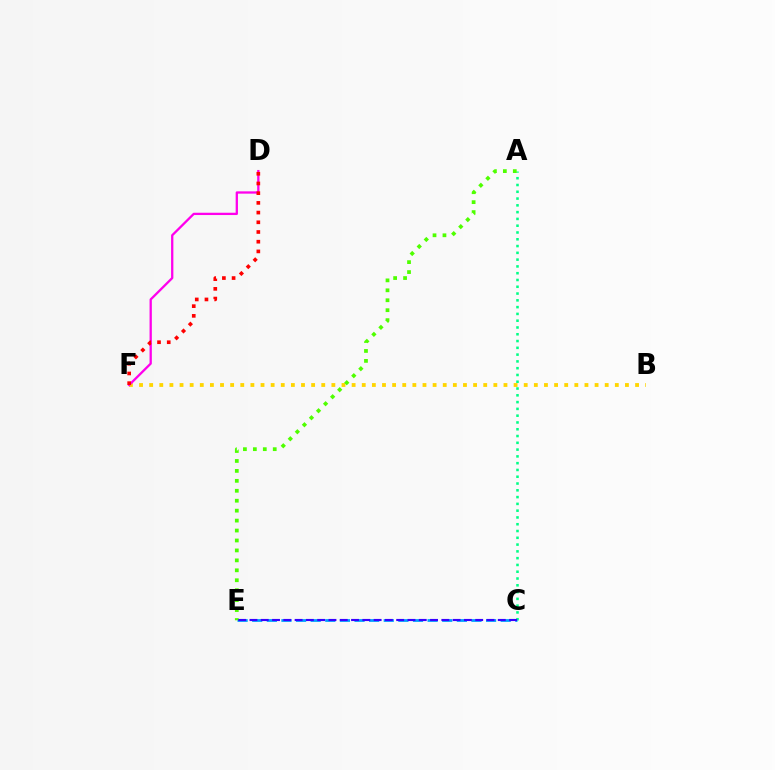{('A', 'C'): [{'color': '#00ff86', 'line_style': 'dotted', 'thickness': 1.84}], ('B', 'F'): [{'color': '#ffd500', 'line_style': 'dotted', 'thickness': 2.75}], ('C', 'E'): [{'color': '#009eff', 'line_style': 'dashed', 'thickness': 1.99}, {'color': '#3700ff', 'line_style': 'dashed', 'thickness': 1.53}], ('D', 'F'): [{'color': '#ff00ed', 'line_style': 'solid', 'thickness': 1.65}, {'color': '#ff0000', 'line_style': 'dotted', 'thickness': 2.64}], ('A', 'E'): [{'color': '#4fff00', 'line_style': 'dotted', 'thickness': 2.7}]}